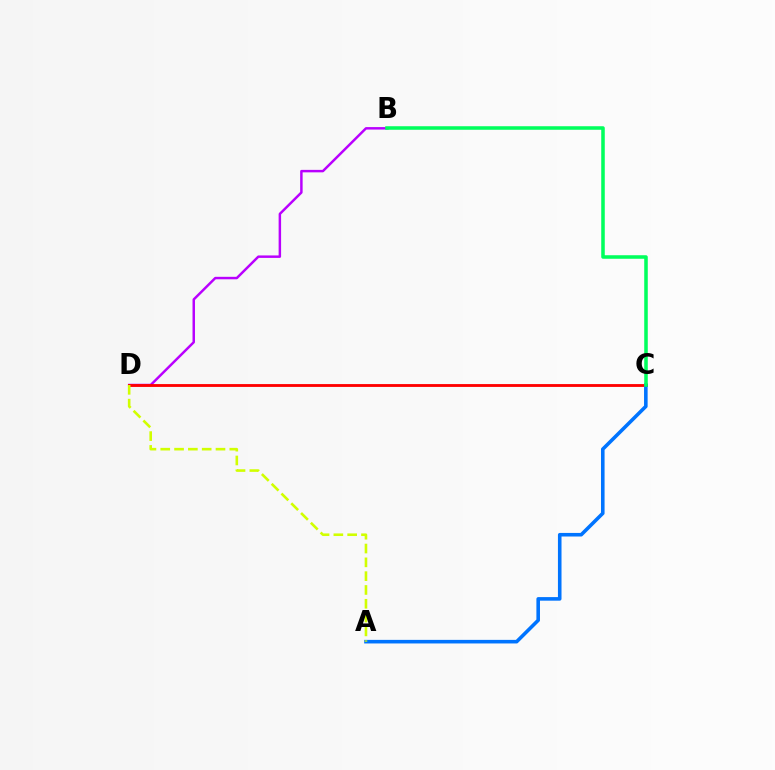{('B', 'D'): [{'color': '#b900ff', 'line_style': 'solid', 'thickness': 1.78}], ('C', 'D'): [{'color': '#ff0000', 'line_style': 'solid', 'thickness': 2.05}], ('A', 'C'): [{'color': '#0074ff', 'line_style': 'solid', 'thickness': 2.58}], ('B', 'C'): [{'color': '#00ff5c', 'line_style': 'solid', 'thickness': 2.55}], ('A', 'D'): [{'color': '#d1ff00', 'line_style': 'dashed', 'thickness': 1.88}]}